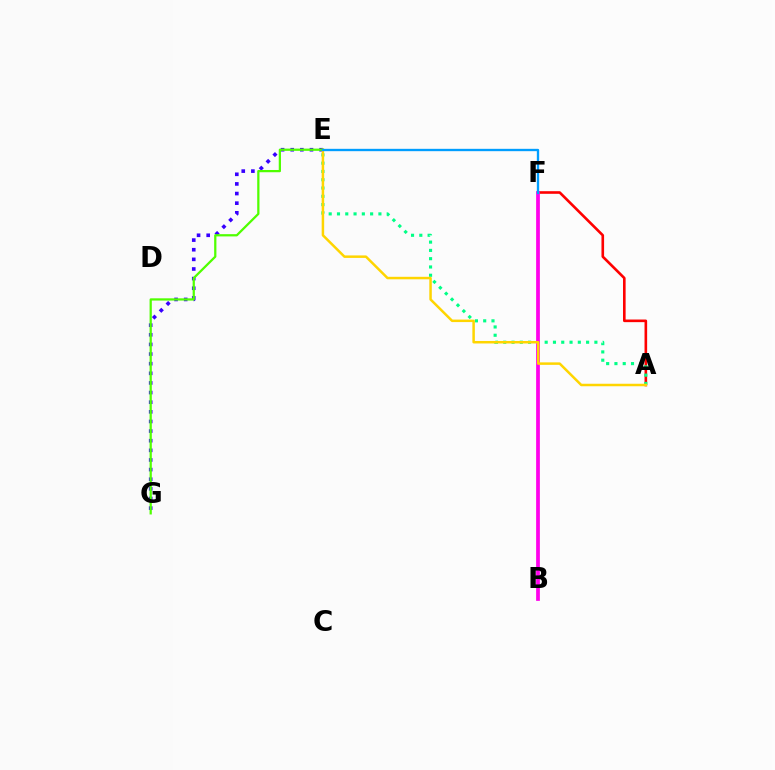{('A', 'F'): [{'color': '#ff0000', 'line_style': 'solid', 'thickness': 1.89}], ('E', 'G'): [{'color': '#3700ff', 'line_style': 'dotted', 'thickness': 2.62}, {'color': '#4fff00', 'line_style': 'solid', 'thickness': 1.62}], ('A', 'E'): [{'color': '#00ff86', 'line_style': 'dotted', 'thickness': 2.25}, {'color': '#ffd500', 'line_style': 'solid', 'thickness': 1.79}], ('B', 'F'): [{'color': '#ff00ed', 'line_style': 'solid', 'thickness': 2.69}], ('E', 'F'): [{'color': '#009eff', 'line_style': 'solid', 'thickness': 1.69}]}